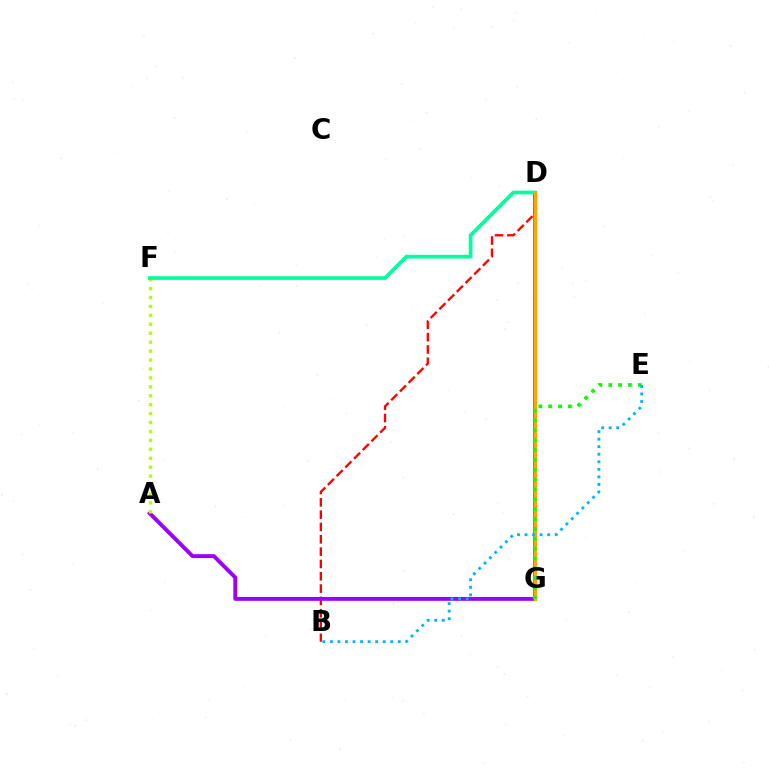{('D', 'G'): [{'color': '#0010ff', 'line_style': 'solid', 'thickness': 1.83}, {'color': '#ff00bd', 'line_style': 'solid', 'thickness': 2.58}, {'color': '#ffa500', 'line_style': 'solid', 'thickness': 2.35}], ('B', 'D'): [{'color': '#ff0000', 'line_style': 'dashed', 'thickness': 1.67}], ('A', 'G'): [{'color': '#9b00ff', 'line_style': 'solid', 'thickness': 2.79}], ('A', 'F'): [{'color': '#b3ff00', 'line_style': 'dotted', 'thickness': 2.43}], ('D', 'F'): [{'color': '#00ff9d', 'line_style': 'solid', 'thickness': 2.67}], ('E', 'G'): [{'color': '#08ff00', 'line_style': 'dotted', 'thickness': 2.68}], ('B', 'E'): [{'color': '#00b5ff', 'line_style': 'dotted', 'thickness': 2.05}]}